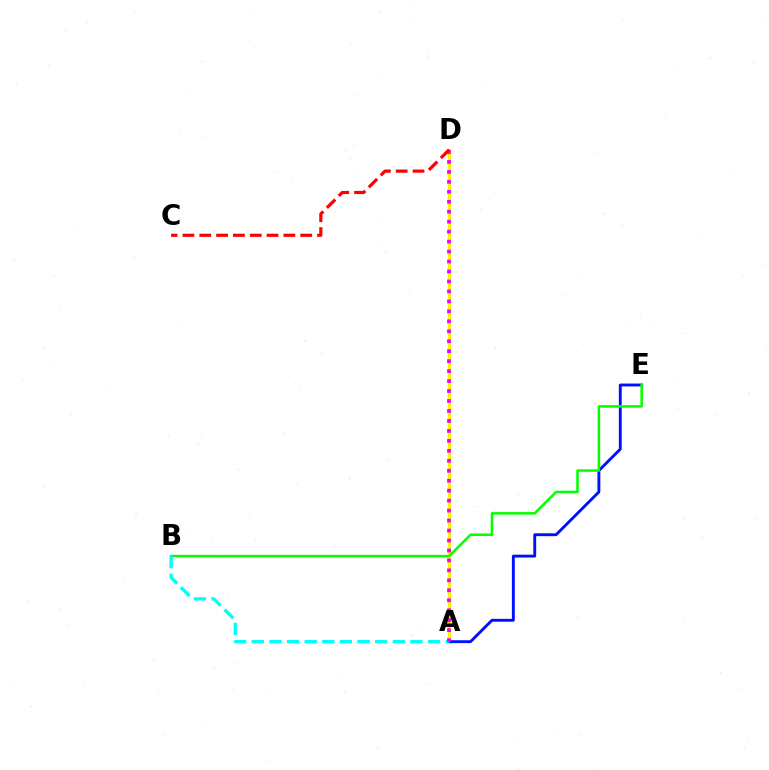{('A', 'D'): [{'color': '#fcf500', 'line_style': 'solid', 'thickness': 2.38}, {'color': '#ee00ff', 'line_style': 'dotted', 'thickness': 2.71}], ('A', 'E'): [{'color': '#0010ff', 'line_style': 'solid', 'thickness': 2.08}], ('B', 'E'): [{'color': '#08ff00', 'line_style': 'solid', 'thickness': 1.83}], ('A', 'B'): [{'color': '#00fff6', 'line_style': 'dashed', 'thickness': 2.39}], ('C', 'D'): [{'color': '#ff0000', 'line_style': 'dashed', 'thickness': 2.29}]}